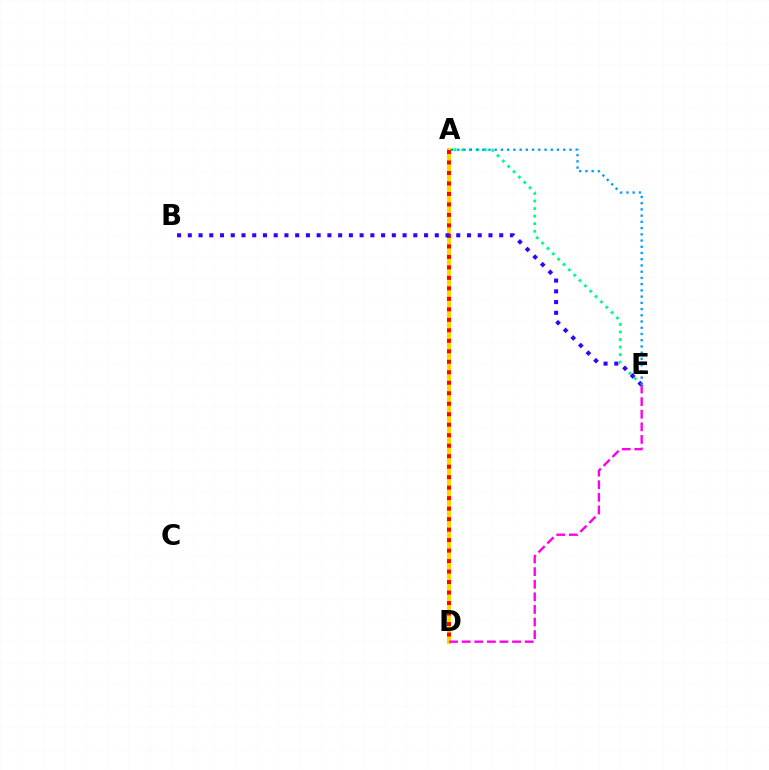{('A', 'D'): [{'color': '#4fff00', 'line_style': 'dotted', 'thickness': 1.76}, {'color': '#ffd500', 'line_style': 'solid', 'thickness': 2.96}, {'color': '#ff0000', 'line_style': 'dotted', 'thickness': 2.85}], ('D', 'E'): [{'color': '#ff00ed', 'line_style': 'dashed', 'thickness': 1.71}], ('A', 'E'): [{'color': '#00ff86', 'line_style': 'dotted', 'thickness': 2.05}, {'color': '#009eff', 'line_style': 'dotted', 'thickness': 1.69}], ('B', 'E'): [{'color': '#3700ff', 'line_style': 'dotted', 'thickness': 2.92}]}